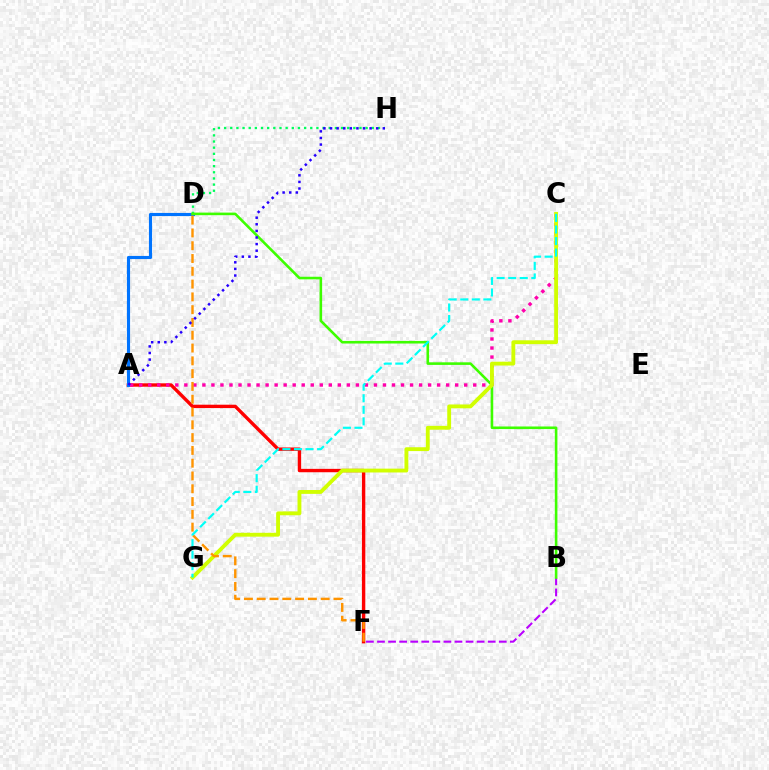{('B', 'F'): [{'color': '#b900ff', 'line_style': 'dashed', 'thickness': 1.5}], ('A', 'F'): [{'color': '#ff0000', 'line_style': 'solid', 'thickness': 2.43}], ('A', 'D'): [{'color': '#0074ff', 'line_style': 'solid', 'thickness': 2.25}], ('D', 'H'): [{'color': '#00ff5c', 'line_style': 'dotted', 'thickness': 1.67}], ('B', 'D'): [{'color': '#3dff00', 'line_style': 'solid', 'thickness': 1.87}], ('A', 'C'): [{'color': '#ff00ac', 'line_style': 'dotted', 'thickness': 2.45}], ('C', 'G'): [{'color': '#d1ff00', 'line_style': 'solid', 'thickness': 2.77}, {'color': '#00fff6', 'line_style': 'dashed', 'thickness': 1.57}], ('D', 'F'): [{'color': '#ff9400', 'line_style': 'dashed', 'thickness': 1.74}], ('A', 'H'): [{'color': '#2500ff', 'line_style': 'dotted', 'thickness': 1.79}]}